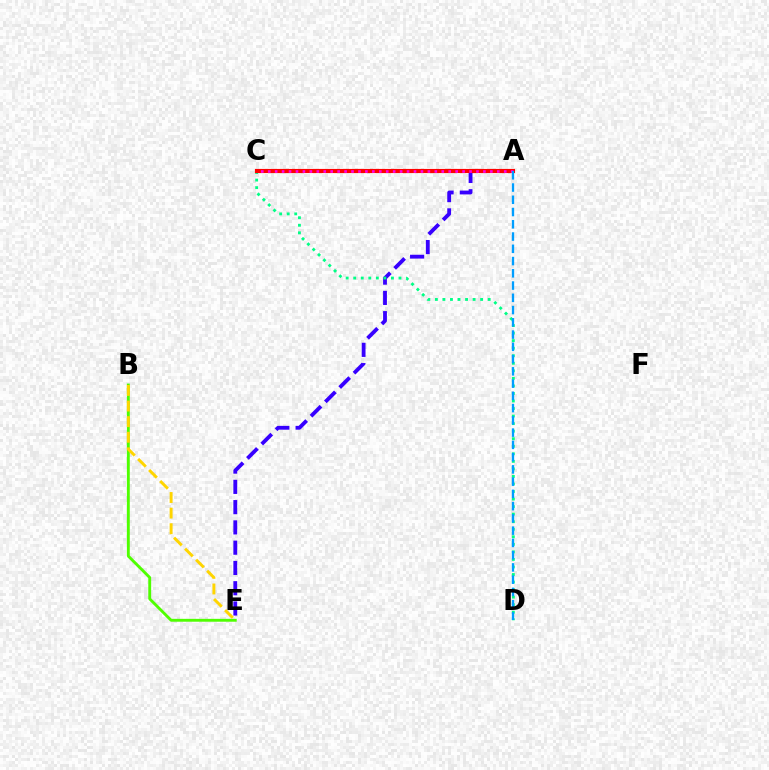{('A', 'E'): [{'color': '#3700ff', 'line_style': 'dashed', 'thickness': 2.75}], ('C', 'D'): [{'color': '#00ff86', 'line_style': 'dotted', 'thickness': 2.05}], ('B', 'E'): [{'color': '#4fff00', 'line_style': 'solid', 'thickness': 2.07}, {'color': '#ffd500', 'line_style': 'dashed', 'thickness': 2.12}], ('A', 'C'): [{'color': '#ff0000', 'line_style': 'solid', 'thickness': 2.98}, {'color': '#ff00ed', 'line_style': 'dotted', 'thickness': 1.89}], ('A', 'D'): [{'color': '#009eff', 'line_style': 'dashed', 'thickness': 1.66}]}